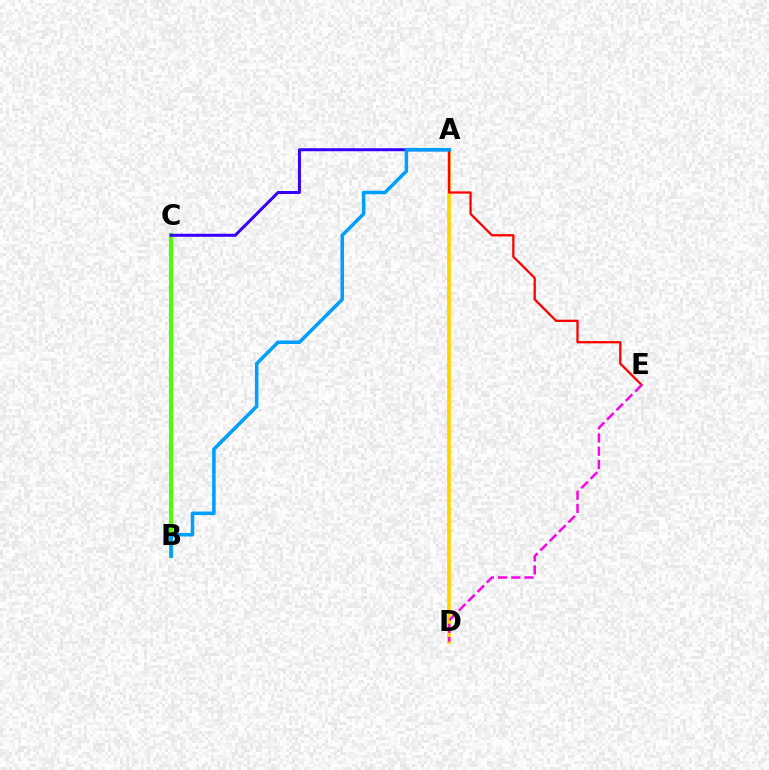{('A', 'D'): [{'color': '#ffd500', 'line_style': 'solid', 'thickness': 2.67}], ('B', 'C'): [{'color': '#00ff86', 'line_style': 'dashed', 'thickness': 2.9}, {'color': '#4fff00', 'line_style': 'solid', 'thickness': 2.92}], ('A', 'C'): [{'color': '#3700ff', 'line_style': 'solid', 'thickness': 2.17}], ('A', 'E'): [{'color': '#ff0000', 'line_style': 'solid', 'thickness': 1.64}], ('A', 'B'): [{'color': '#009eff', 'line_style': 'solid', 'thickness': 2.55}], ('D', 'E'): [{'color': '#ff00ed', 'line_style': 'dashed', 'thickness': 1.8}]}